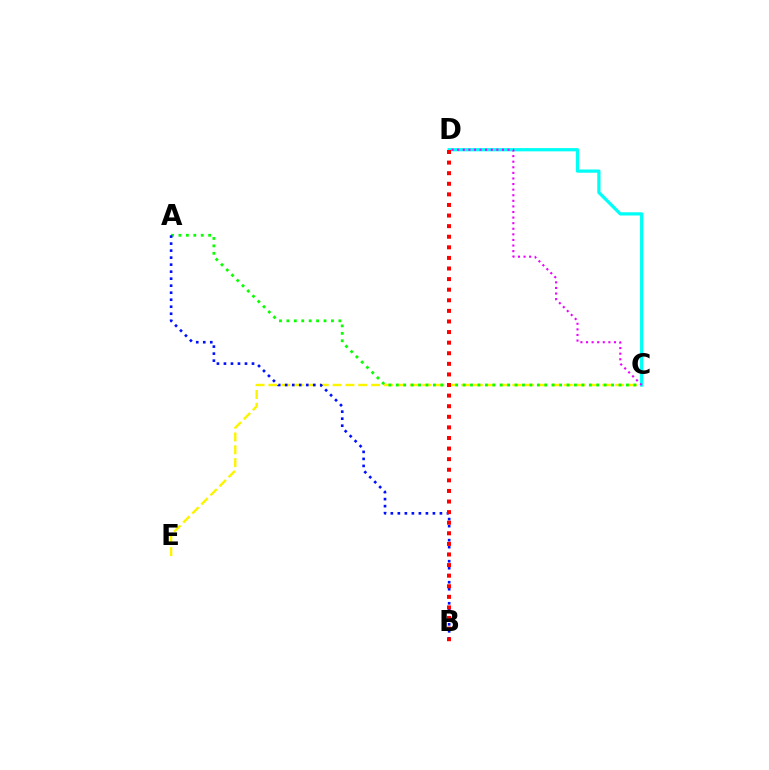{('C', 'E'): [{'color': '#fcf500', 'line_style': 'dashed', 'thickness': 1.74}], ('A', 'C'): [{'color': '#08ff00', 'line_style': 'dotted', 'thickness': 2.02}], ('C', 'D'): [{'color': '#00fff6', 'line_style': 'solid', 'thickness': 2.33}, {'color': '#ee00ff', 'line_style': 'dotted', 'thickness': 1.52}], ('A', 'B'): [{'color': '#0010ff', 'line_style': 'dotted', 'thickness': 1.91}], ('B', 'D'): [{'color': '#ff0000', 'line_style': 'dotted', 'thickness': 2.88}]}